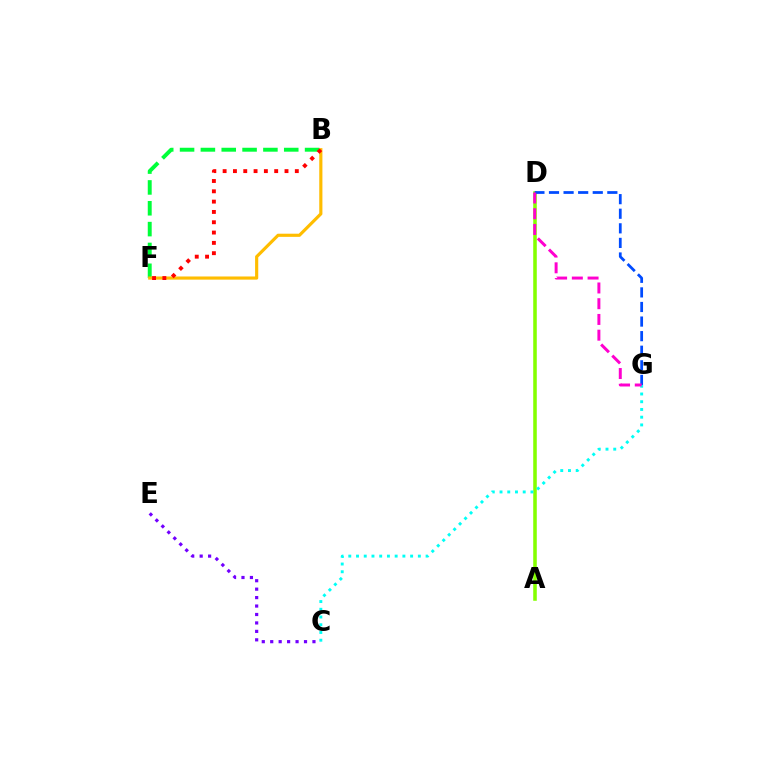{('A', 'D'): [{'color': '#84ff00', 'line_style': 'solid', 'thickness': 2.56}], ('B', 'F'): [{'color': '#00ff39', 'line_style': 'dashed', 'thickness': 2.83}, {'color': '#ffbd00', 'line_style': 'solid', 'thickness': 2.27}, {'color': '#ff0000', 'line_style': 'dotted', 'thickness': 2.8}], ('C', 'G'): [{'color': '#00fff6', 'line_style': 'dotted', 'thickness': 2.1}], ('C', 'E'): [{'color': '#7200ff', 'line_style': 'dotted', 'thickness': 2.29}], ('D', 'G'): [{'color': '#004bff', 'line_style': 'dashed', 'thickness': 1.98}, {'color': '#ff00cf', 'line_style': 'dashed', 'thickness': 2.14}]}